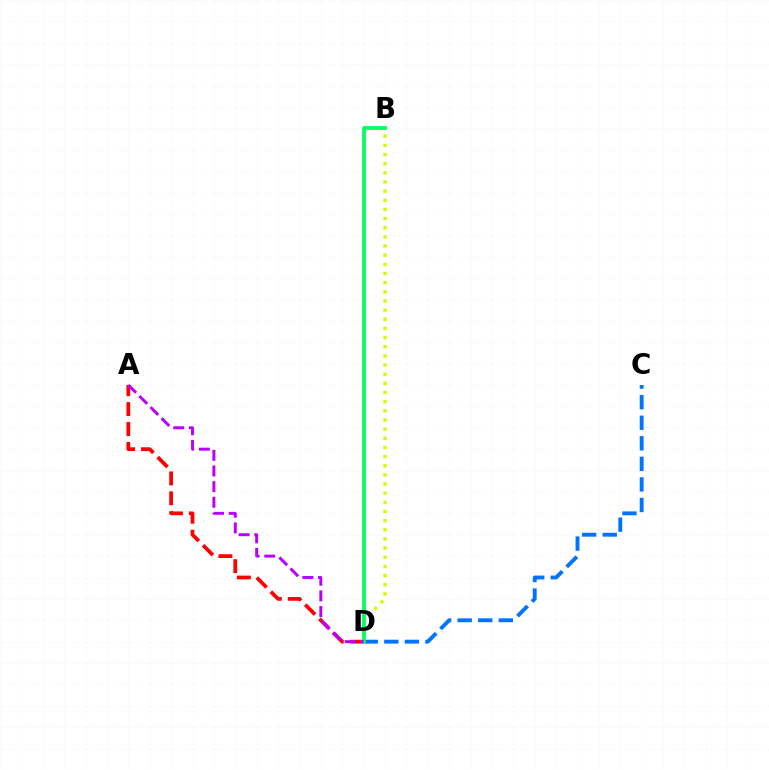{('B', 'D'): [{'color': '#d1ff00', 'line_style': 'dotted', 'thickness': 2.49}, {'color': '#00ff5c', 'line_style': 'solid', 'thickness': 2.69}], ('C', 'D'): [{'color': '#0074ff', 'line_style': 'dashed', 'thickness': 2.79}], ('A', 'D'): [{'color': '#ff0000', 'line_style': 'dashed', 'thickness': 2.71}, {'color': '#b900ff', 'line_style': 'dashed', 'thickness': 2.13}]}